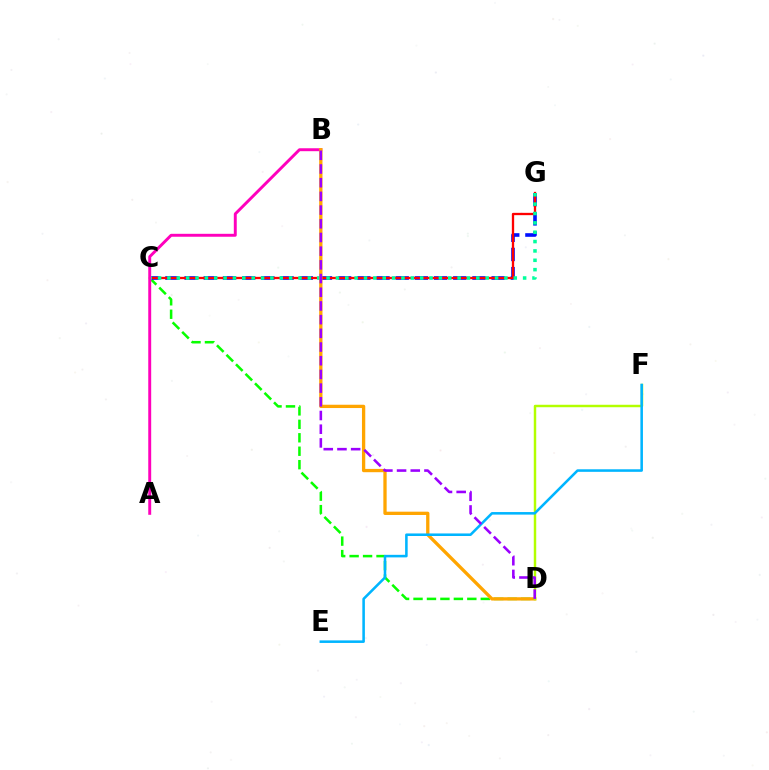{('C', 'D'): [{'color': '#08ff00', 'line_style': 'dashed', 'thickness': 1.83}], ('C', 'G'): [{'color': '#0010ff', 'line_style': 'dashed', 'thickness': 2.61}, {'color': '#ff0000', 'line_style': 'solid', 'thickness': 1.67}, {'color': '#00ff9d', 'line_style': 'dotted', 'thickness': 2.54}], ('A', 'B'): [{'color': '#ff00bd', 'line_style': 'solid', 'thickness': 2.11}], ('B', 'D'): [{'color': '#ffa500', 'line_style': 'solid', 'thickness': 2.37}, {'color': '#9b00ff', 'line_style': 'dashed', 'thickness': 1.86}], ('D', 'F'): [{'color': '#b3ff00', 'line_style': 'solid', 'thickness': 1.77}], ('E', 'F'): [{'color': '#00b5ff', 'line_style': 'solid', 'thickness': 1.84}]}